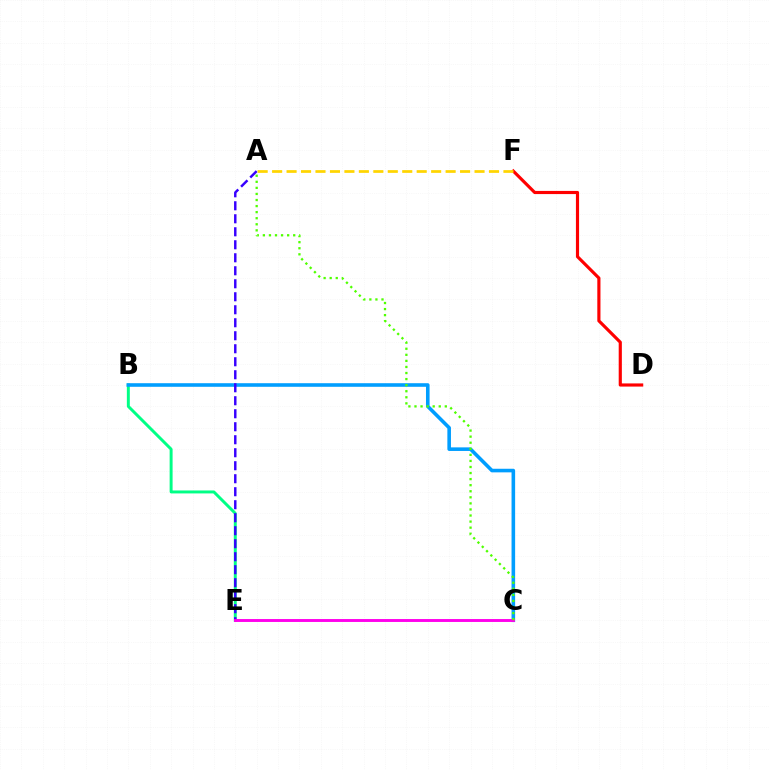{('B', 'E'): [{'color': '#00ff86', 'line_style': 'solid', 'thickness': 2.13}], ('B', 'C'): [{'color': '#009eff', 'line_style': 'solid', 'thickness': 2.58}], ('A', 'E'): [{'color': '#3700ff', 'line_style': 'dashed', 'thickness': 1.77}], ('D', 'F'): [{'color': '#ff0000', 'line_style': 'solid', 'thickness': 2.27}], ('C', 'E'): [{'color': '#ff00ed', 'line_style': 'solid', 'thickness': 2.09}], ('A', 'C'): [{'color': '#4fff00', 'line_style': 'dotted', 'thickness': 1.65}], ('A', 'F'): [{'color': '#ffd500', 'line_style': 'dashed', 'thickness': 1.96}]}